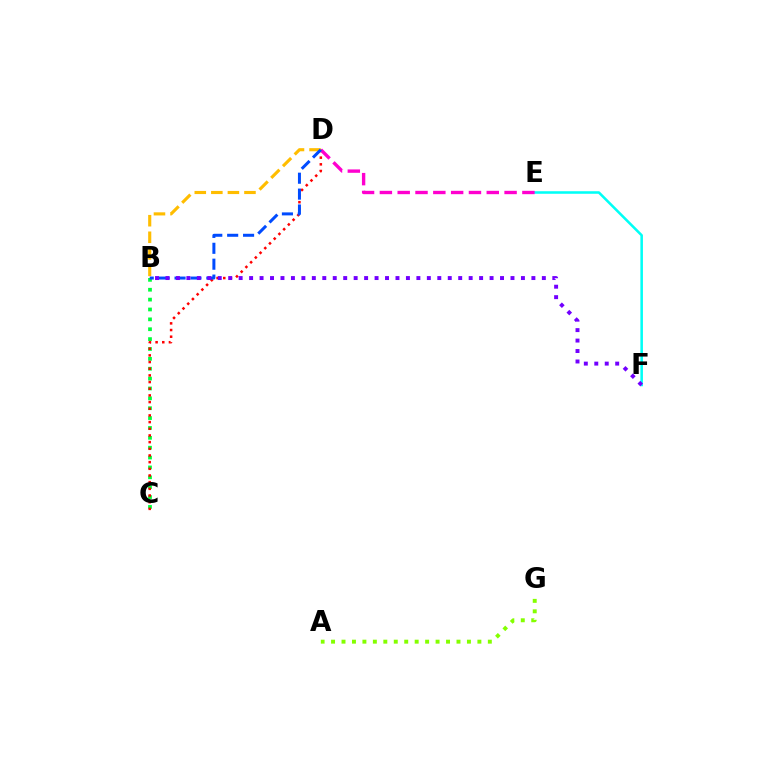{('B', 'C'): [{'color': '#00ff39', 'line_style': 'dotted', 'thickness': 2.68}], ('C', 'D'): [{'color': '#ff0000', 'line_style': 'dotted', 'thickness': 1.81}], ('E', 'F'): [{'color': '#00fff6', 'line_style': 'solid', 'thickness': 1.83}], ('D', 'E'): [{'color': '#ff00cf', 'line_style': 'dashed', 'thickness': 2.42}], ('A', 'G'): [{'color': '#84ff00', 'line_style': 'dotted', 'thickness': 2.84}], ('B', 'D'): [{'color': '#ffbd00', 'line_style': 'dashed', 'thickness': 2.25}, {'color': '#004bff', 'line_style': 'dashed', 'thickness': 2.16}], ('B', 'F'): [{'color': '#7200ff', 'line_style': 'dotted', 'thickness': 2.84}]}